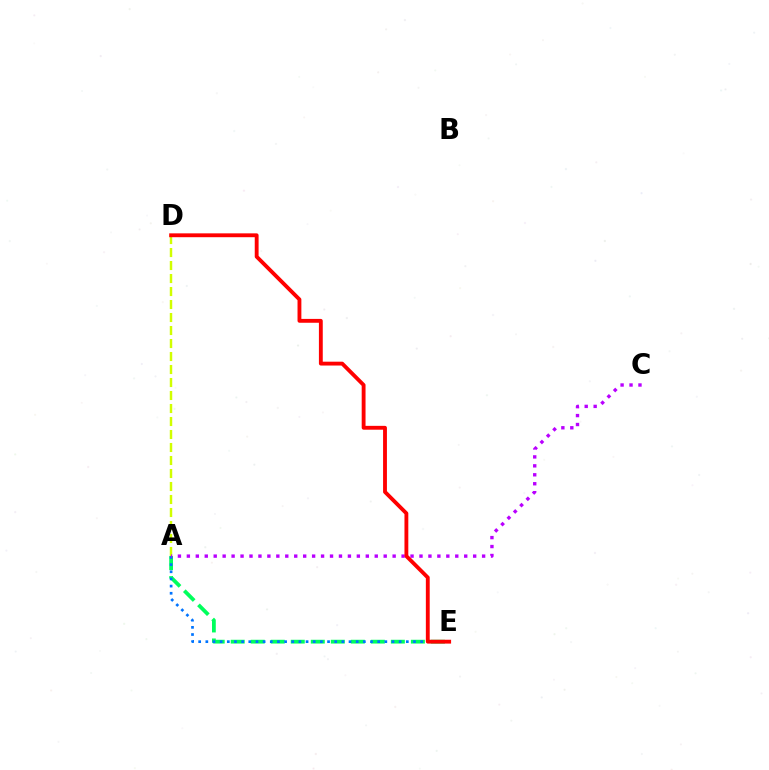{('A', 'D'): [{'color': '#d1ff00', 'line_style': 'dashed', 'thickness': 1.77}], ('A', 'E'): [{'color': '#00ff5c', 'line_style': 'dashed', 'thickness': 2.72}, {'color': '#0074ff', 'line_style': 'dotted', 'thickness': 1.95}], ('A', 'C'): [{'color': '#b900ff', 'line_style': 'dotted', 'thickness': 2.43}], ('D', 'E'): [{'color': '#ff0000', 'line_style': 'solid', 'thickness': 2.77}]}